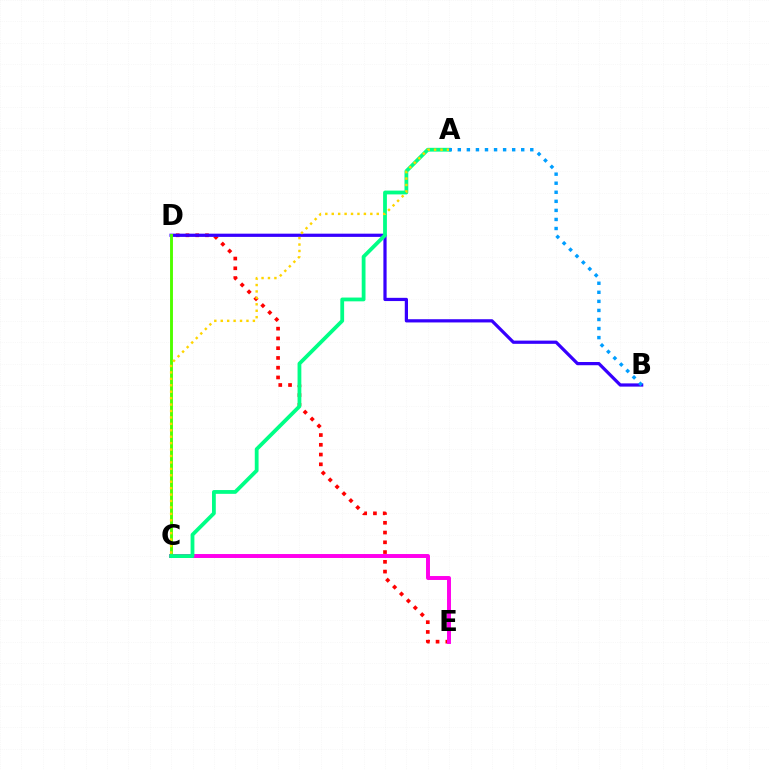{('D', 'E'): [{'color': '#ff0000', 'line_style': 'dotted', 'thickness': 2.65}], ('B', 'D'): [{'color': '#3700ff', 'line_style': 'solid', 'thickness': 2.32}], ('C', 'E'): [{'color': '#ff00ed', 'line_style': 'solid', 'thickness': 2.84}], ('C', 'D'): [{'color': '#4fff00', 'line_style': 'solid', 'thickness': 2.09}], ('A', 'C'): [{'color': '#00ff86', 'line_style': 'solid', 'thickness': 2.73}, {'color': '#ffd500', 'line_style': 'dotted', 'thickness': 1.75}], ('A', 'B'): [{'color': '#009eff', 'line_style': 'dotted', 'thickness': 2.46}]}